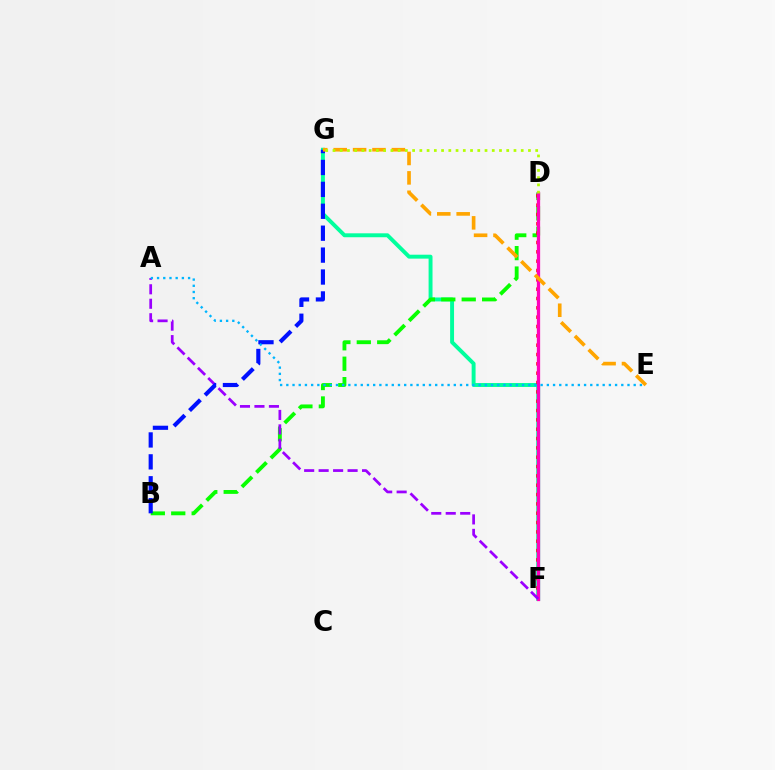{('F', 'G'): [{'color': '#00ff9d', 'line_style': 'solid', 'thickness': 2.82}], ('B', 'D'): [{'color': '#08ff00', 'line_style': 'dashed', 'thickness': 2.77}], ('D', 'F'): [{'color': '#ff0000', 'line_style': 'dotted', 'thickness': 2.54}, {'color': '#ff00bd', 'line_style': 'solid', 'thickness': 2.36}], ('A', 'F'): [{'color': '#9b00ff', 'line_style': 'dashed', 'thickness': 1.97}], ('B', 'G'): [{'color': '#0010ff', 'line_style': 'dashed', 'thickness': 2.98}], ('A', 'E'): [{'color': '#00b5ff', 'line_style': 'dotted', 'thickness': 1.69}], ('E', 'G'): [{'color': '#ffa500', 'line_style': 'dashed', 'thickness': 2.64}], ('D', 'G'): [{'color': '#b3ff00', 'line_style': 'dotted', 'thickness': 1.97}]}